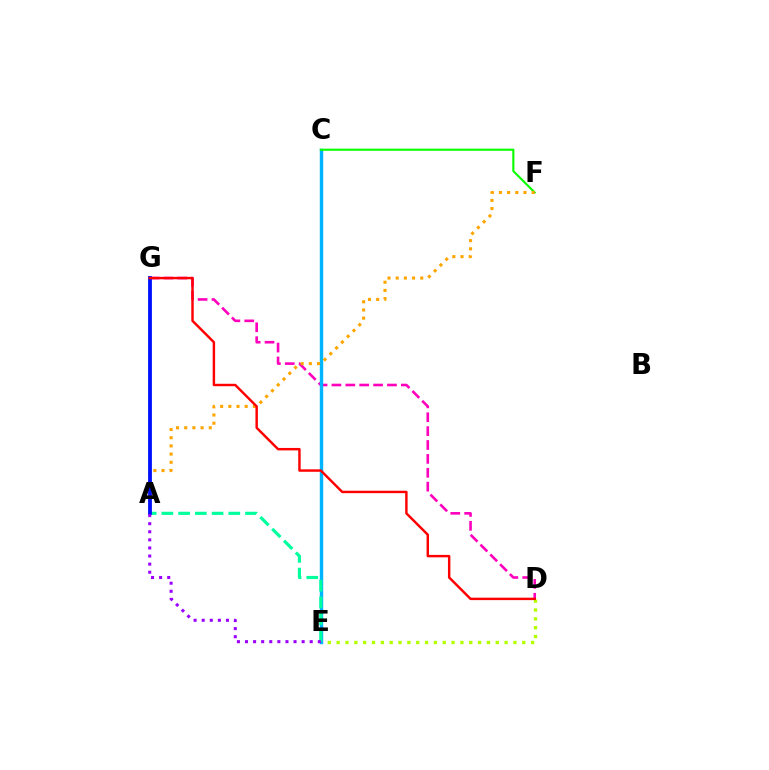{('D', 'E'): [{'color': '#b3ff00', 'line_style': 'dotted', 'thickness': 2.4}], ('D', 'G'): [{'color': '#ff00bd', 'line_style': 'dashed', 'thickness': 1.89}, {'color': '#ff0000', 'line_style': 'solid', 'thickness': 1.76}], ('C', 'E'): [{'color': '#00b5ff', 'line_style': 'solid', 'thickness': 2.45}], ('A', 'E'): [{'color': '#00ff9d', 'line_style': 'dashed', 'thickness': 2.27}, {'color': '#9b00ff', 'line_style': 'dotted', 'thickness': 2.2}], ('C', 'F'): [{'color': '#08ff00', 'line_style': 'solid', 'thickness': 1.51}], ('A', 'F'): [{'color': '#ffa500', 'line_style': 'dotted', 'thickness': 2.22}], ('A', 'G'): [{'color': '#0010ff', 'line_style': 'solid', 'thickness': 2.75}]}